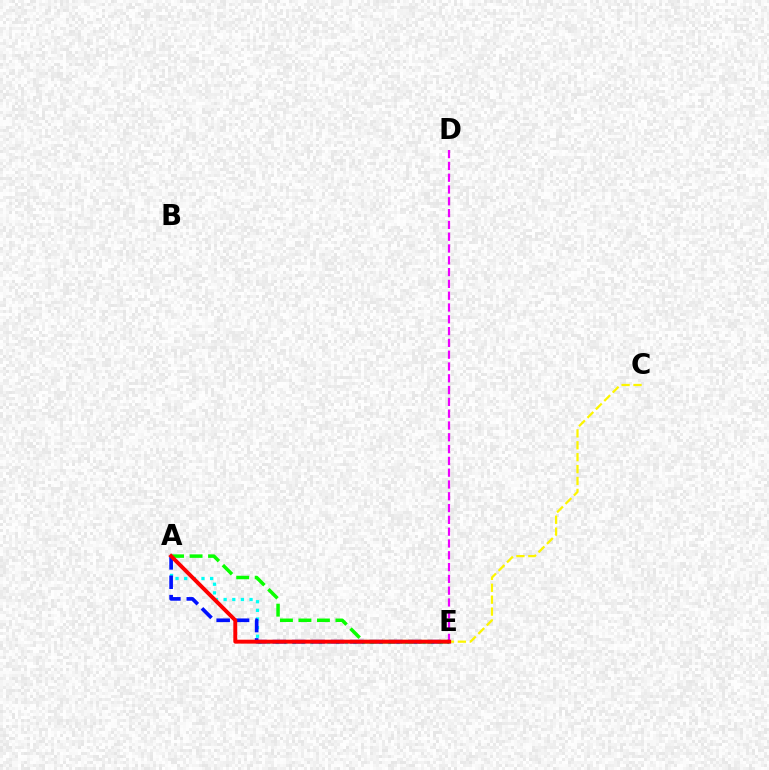{('D', 'E'): [{'color': '#ee00ff', 'line_style': 'dashed', 'thickness': 1.6}], ('A', 'E'): [{'color': '#00fff6', 'line_style': 'dotted', 'thickness': 2.35}, {'color': '#0010ff', 'line_style': 'dashed', 'thickness': 2.63}, {'color': '#08ff00', 'line_style': 'dashed', 'thickness': 2.51}, {'color': '#ff0000', 'line_style': 'solid', 'thickness': 2.82}], ('C', 'E'): [{'color': '#fcf500', 'line_style': 'dashed', 'thickness': 1.62}]}